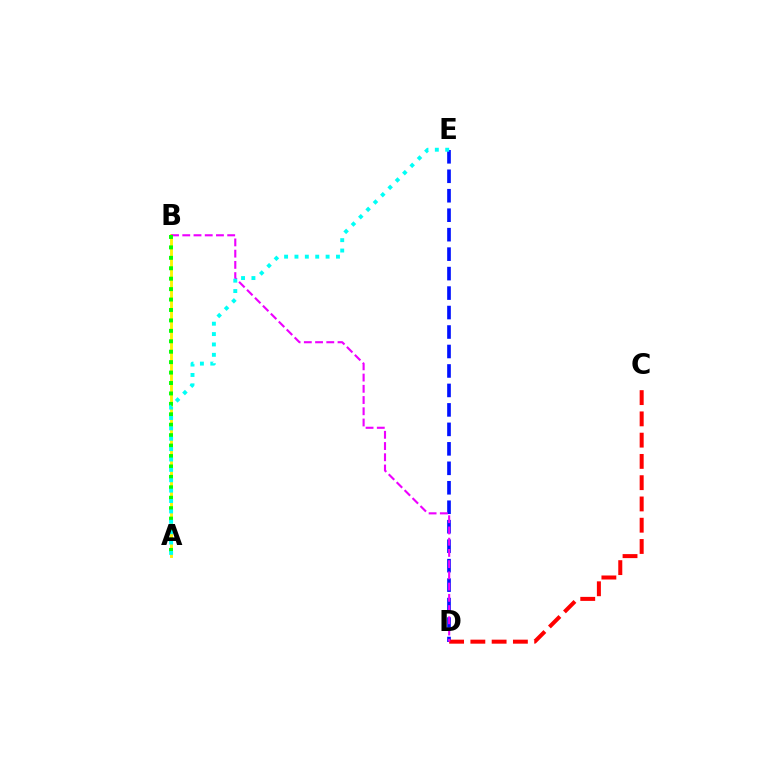{('A', 'B'): [{'color': '#fcf500', 'line_style': 'solid', 'thickness': 2.07}, {'color': '#08ff00', 'line_style': 'dotted', 'thickness': 2.83}], ('D', 'E'): [{'color': '#0010ff', 'line_style': 'dashed', 'thickness': 2.64}], ('C', 'D'): [{'color': '#ff0000', 'line_style': 'dashed', 'thickness': 2.89}], ('B', 'D'): [{'color': '#ee00ff', 'line_style': 'dashed', 'thickness': 1.53}], ('A', 'E'): [{'color': '#00fff6', 'line_style': 'dotted', 'thickness': 2.82}]}